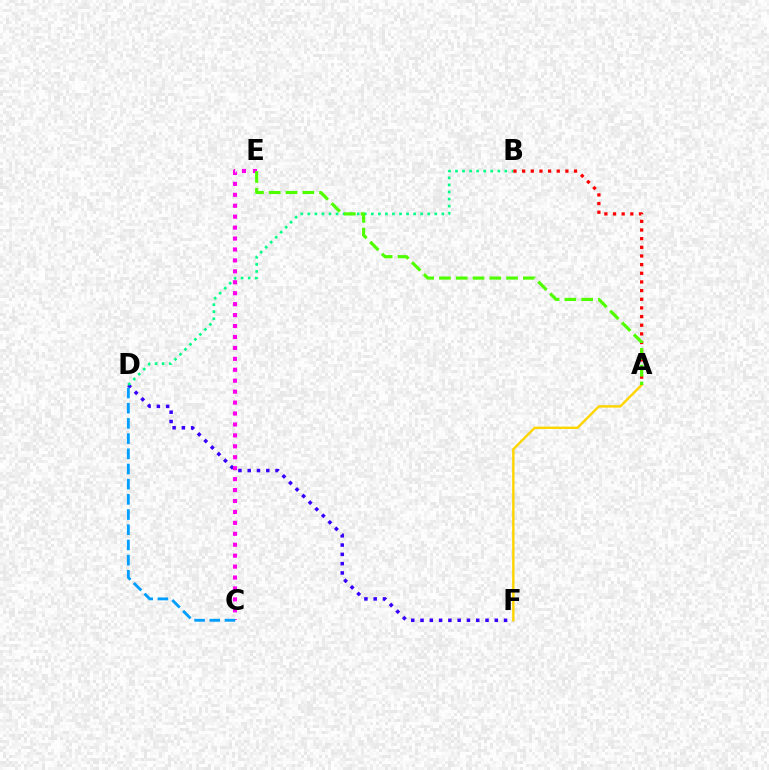{('D', 'F'): [{'color': '#3700ff', 'line_style': 'dotted', 'thickness': 2.52}], ('C', 'E'): [{'color': '#ff00ed', 'line_style': 'dotted', 'thickness': 2.97}], ('C', 'D'): [{'color': '#009eff', 'line_style': 'dashed', 'thickness': 2.06}], ('B', 'D'): [{'color': '#00ff86', 'line_style': 'dotted', 'thickness': 1.92}], ('A', 'F'): [{'color': '#ffd500', 'line_style': 'solid', 'thickness': 1.73}], ('A', 'B'): [{'color': '#ff0000', 'line_style': 'dotted', 'thickness': 2.35}], ('A', 'E'): [{'color': '#4fff00', 'line_style': 'dashed', 'thickness': 2.28}]}